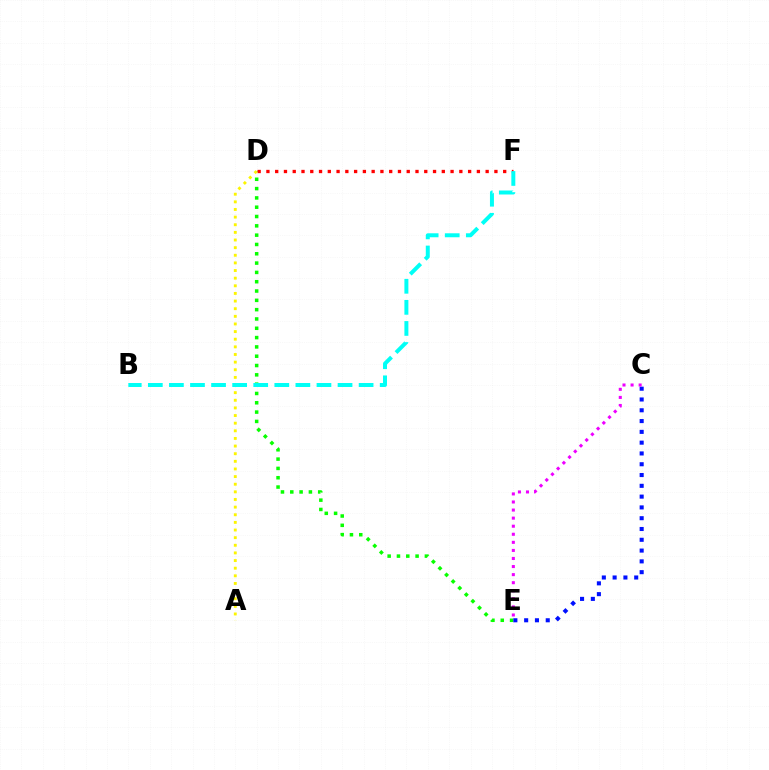{('D', 'E'): [{'color': '#08ff00', 'line_style': 'dotted', 'thickness': 2.53}], ('D', 'F'): [{'color': '#ff0000', 'line_style': 'dotted', 'thickness': 2.38}], ('C', 'E'): [{'color': '#0010ff', 'line_style': 'dotted', 'thickness': 2.93}, {'color': '#ee00ff', 'line_style': 'dotted', 'thickness': 2.19}], ('A', 'D'): [{'color': '#fcf500', 'line_style': 'dotted', 'thickness': 2.07}], ('B', 'F'): [{'color': '#00fff6', 'line_style': 'dashed', 'thickness': 2.86}]}